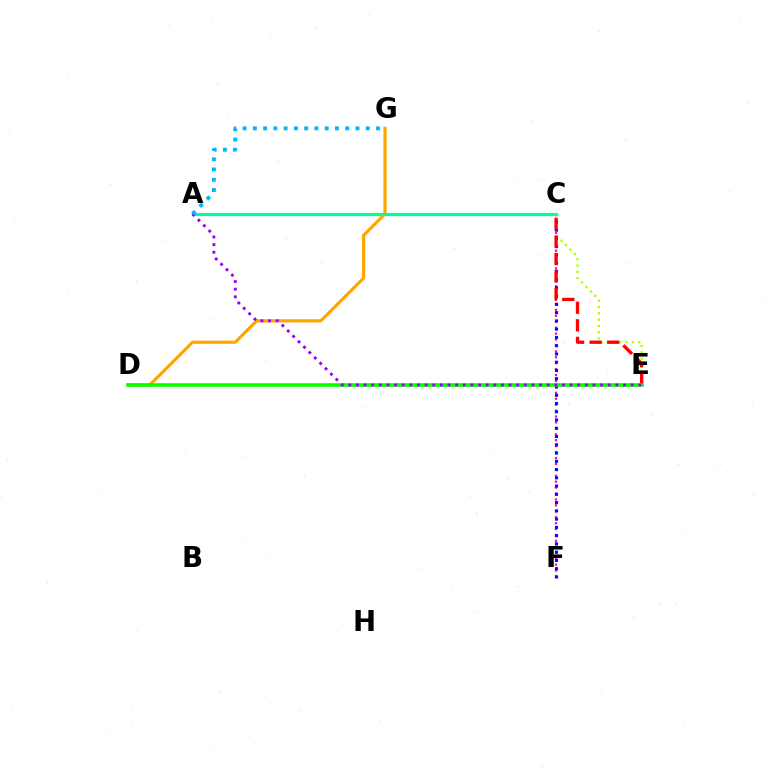{('C', 'F'): [{'color': '#ff00bd', 'line_style': 'dotted', 'thickness': 1.61}, {'color': '#0010ff', 'line_style': 'dotted', 'thickness': 2.24}], ('D', 'G'): [{'color': '#ffa500', 'line_style': 'solid', 'thickness': 2.28}], ('C', 'E'): [{'color': '#b3ff00', 'line_style': 'dotted', 'thickness': 1.71}, {'color': '#ff0000', 'line_style': 'dashed', 'thickness': 2.38}], ('A', 'C'): [{'color': '#00ff9d', 'line_style': 'solid', 'thickness': 2.27}], ('D', 'E'): [{'color': '#08ff00', 'line_style': 'solid', 'thickness': 2.58}], ('A', 'E'): [{'color': '#9b00ff', 'line_style': 'dotted', 'thickness': 2.07}], ('A', 'G'): [{'color': '#00b5ff', 'line_style': 'dotted', 'thickness': 2.79}]}